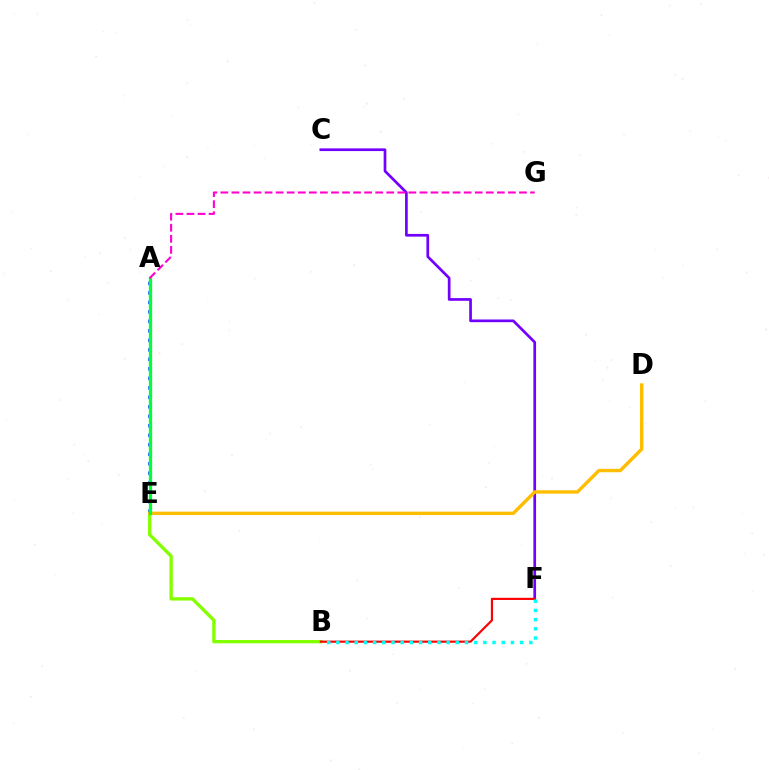{('B', 'E'): [{'color': '#84ff00', 'line_style': 'solid', 'thickness': 2.41}], ('A', 'E'): [{'color': '#004bff', 'line_style': 'dotted', 'thickness': 2.58}, {'color': '#00ff39', 'line_style': 'solid', 'thickness': 2.34}], ('C', 'F'): [{'color': '#7200ff', 'line_style': 'solid', 'thickness': 1.94}], ('D', 'E'): [{'color': '#ffbd00', 'line_style': 'solid', 'thickness': 2.44}], ('B', 'F'): [{'color': '#ff0000', 'line_style': 'solid', 'thickness': 1.56}, {'color': '#00fff6', 'line_style': 'dotted', 'thickness': 2.5}], ('A', 'G'): [{'color': '#ff00cf', 'line_style': 'dashed', 'thickness': 1.5}]}